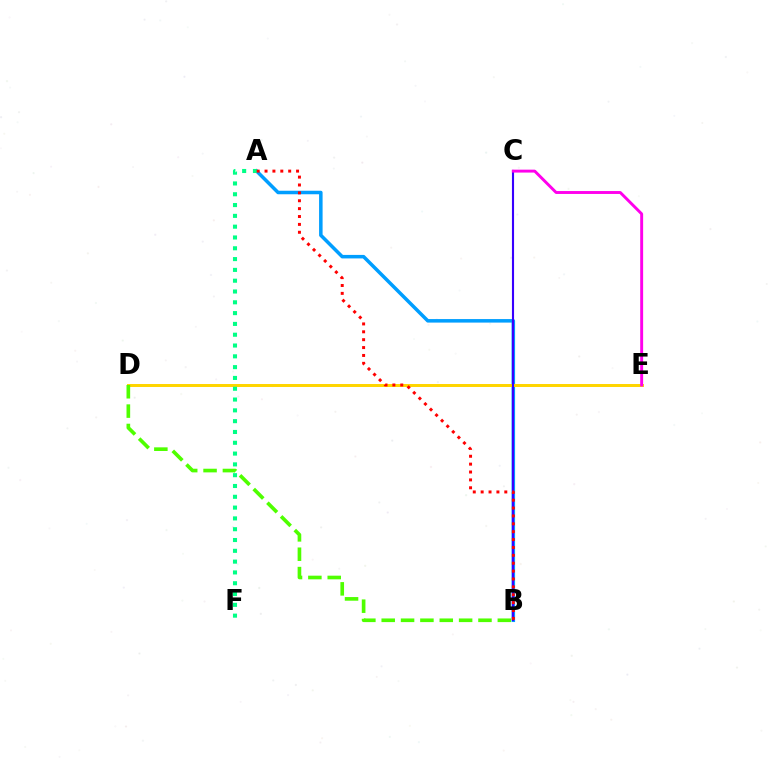{('A', 'B'): [{'color': '#009eff', 'line_style': 'solid', 'thickness': 2.53}, {'color': '#ff0000', 'line_style': 'dotted', 'thickness': 2.14}], ('D', 'E'): [{'color': '#ffd500', 'line_style': 'solid', 'thickness': 2.14}], ('B', 'D'): [{'color': '#4fff00', 'line_style': 'dashed', 'thickness': 2.63}], ('B', 'C'): [{'color': '#3700ff', 'line_style': 'solid', 'thickness': 1.52}], ('A', 'F'): [{'color': '#00ff86', 'line_style': 'dotted', 'thickness': 2.94}], ('C', 'E'): [{'color': '#ff00ed', 'line_style': 'solid', 'thickness': 2.1}]}